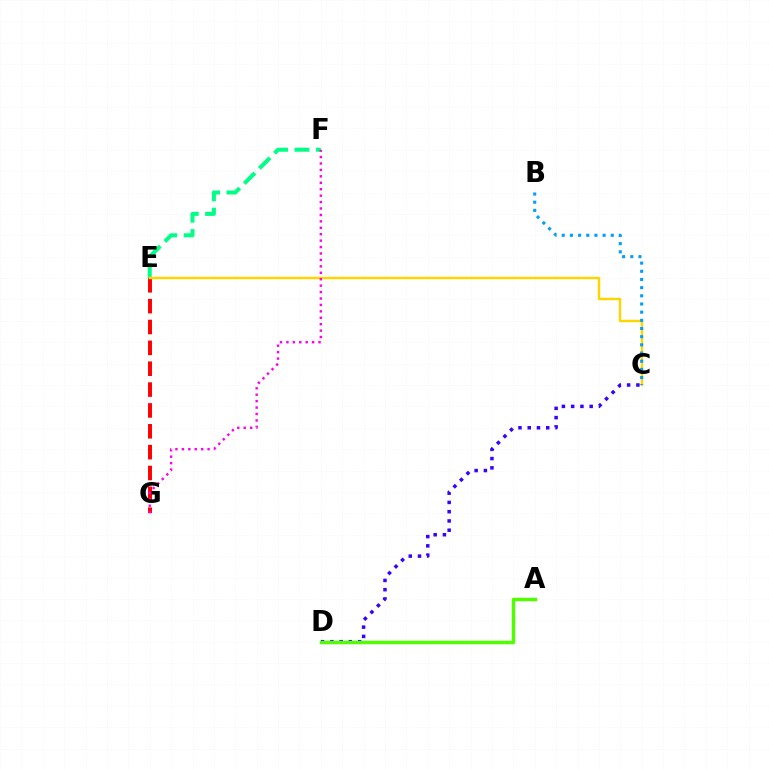{('E', 'G'): [{'color': '#ff0000', 'line_style': 'dashed', 'thickness': 2.83}], ('E', 'F'): [{'color': '#00ff86', 'line_style': 'dashed', 'thickness': 2.91}], ('C', 'E'): [{'color': '#ffd500', 'line_style': 'solid', 'thickness': 1.76}], ('B', 'C'): [{'color': '#009eff', 'line_style': 'dotted', 'thickness': 2.22}], ('F', 'G'): [{'color': '#ff00ed', 'line_style': 'dotted', 'thickness': 1.75}], ('C', 'D'): [{'color': '#3700ff', 'line_style': 'dotted', 'thickness': 2.52}], ('A', 'D'): [{'color': '#4fff00', 'line_style': 'solid', 'thickness': 2.49}]}